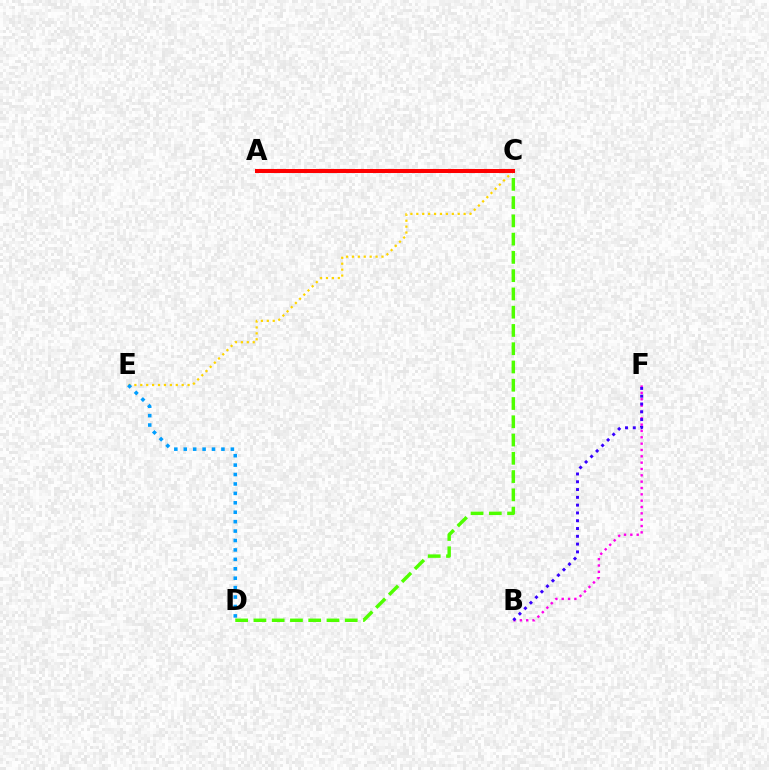{('C', 'E'): [{'color': '#ffd500', 'line_style': 'dotted', 'thickness': 1.61}], ('A', 'C'): [{'color': '#00ff86', 'line_style': 'dashed', 'thickness': 2.82}, {'color': '#ff0000', 'line_style': 'solid', 'thickness': 2.9}], ('B', 'F'): [{'color': '#ff00ed', 'line_style': 'dotted', 'thickness': 1.72}, {'color': '#3700ff', 'line_style': 'dotted', 'thickness': 2.12}], ('D', 'E'): [{'color': '#009eff', 'line_style': 'dotted', 'thickness': 2.56}], ('C', 'D'): [{'color': '#4fff00', 'line_style': 'dashed', 'thickness': 2.48}]}